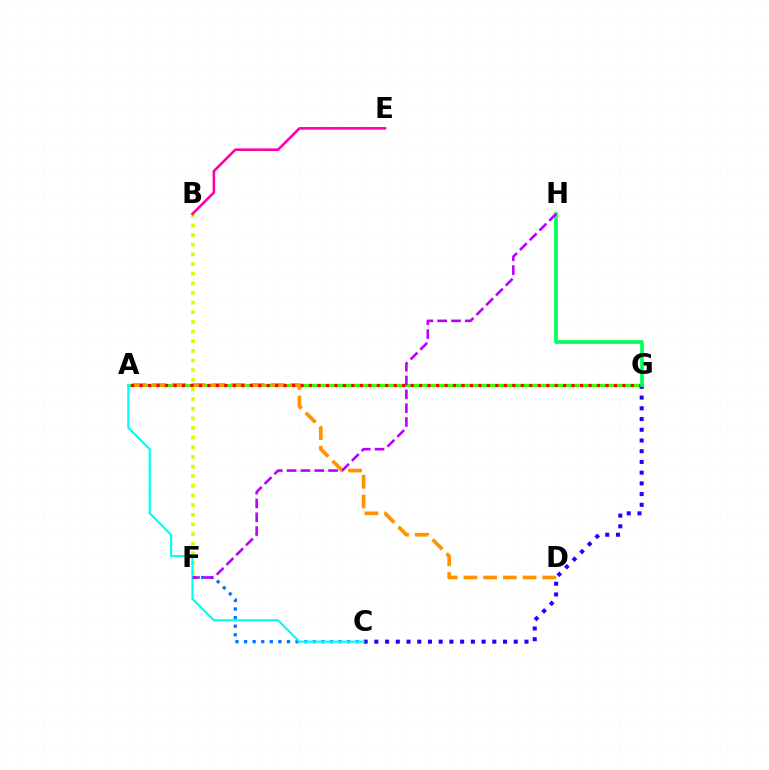{('A', 'G'): [{'color': '#3dff00', 'line_style': 'solid', 'thickness': 2.32}, {'color': '#ff0000', 'line_style': 'dotted', 'thickness': 2.3}], ('A', 'D'): [{'color': '#ff9400', 'line_style': 'dashed', 'thickness': 2.68}], ('C', 'G'): [{'color': '#2500ff', 'line_style': 'dotted', 'thickness': 2.91}], ('B', 'F'): [{'color': '#d1ff00', 'line_style': 'dotted', 'thickness': 2.62}], ('C', 'F'): [{'color': '#0074ff', 'line_style': 'dotted', 'thickness': 2.33}], ('B', 'E'): [{'color': '#ff00ac', 'line_style': 'solid', 'thickness': 1.88}], ('G', 'H'): [{'color': '#00ff5c', 'line_style': 'solid', 'thickness': 2.63}], ('A', 'C'): [{'color': '#00fff6', 'line_style': 'solid', 'thickness': 1.57}], ('F', 'H'): [{'color': '#b900ff', 'line_style': 'dashed', 'thickness': 1.88}]}